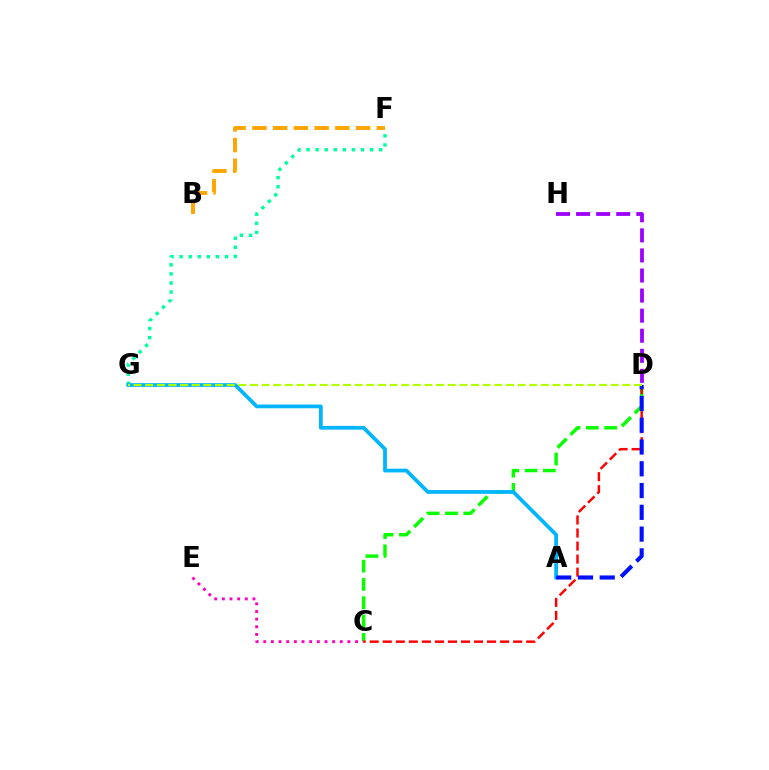{('C', 'D'): [{'color': '#08ff00', 'line_style': 'dashed', 'thickness': 2.49}, {'color': '#ff0000', 'line_style': 'dashed', 'thickness': 1.77}], ('B', 'F'): [{'color': '#ffa500', 'line_style': 'dashed', 'thickness': 2.82}], ('D', 'H'): [{'color': '#9b00ff', 'line_style': 'dashed', 'thickness': 2.73}], ('F', 'G'): [{'color': '#00ff9d', 'line_style': 'dotted', 'thickness': 2.47}], ('A', 'G'): [{'color': '#00b5ff', 'line_style': 'solid', 'thickness': 2.7}], ('C', 'E'): [{'color': '#ff00bd', 'line_style': 'dotted', 'thickness': 2.08}], ('A', 'D'): [{'color': '#0010ff', 'line_style': 'dashed', 'thickness': 2.96}], ('D', 'G'): [{'color': '#b3ff00', 'line_style': 'dashed', 'thickness': 1.58}]}